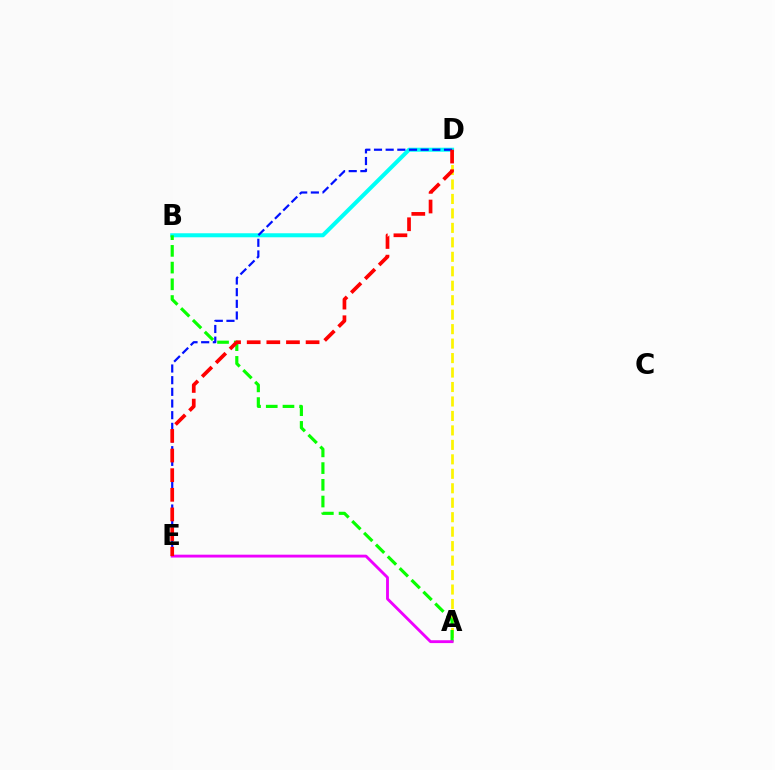{('A', 'D'): [{'color': '#fcf500', 'line_style': 'dashed', 'thickness': 1.97}], ('B', 'D'): [{'color': '#00fff6', 'line_style': 'solid', 'thickness': 2.9}], ('A', 'B'): [{'color': '#08ff00', 'line_style': 'dashed', 'thickness': 2.27}], ('D', 'E'): [{'color': '#0010ff', 'line_style': 'dashed', 'thickness': 1.59}, {'color': '#ff0000', 'line_style': 'dashed', 'thickness': 2.67}], ('A', 'E'): [{'color': '#ee00ff', 'line_style': 'solid', 'thickness': 2.06}]}